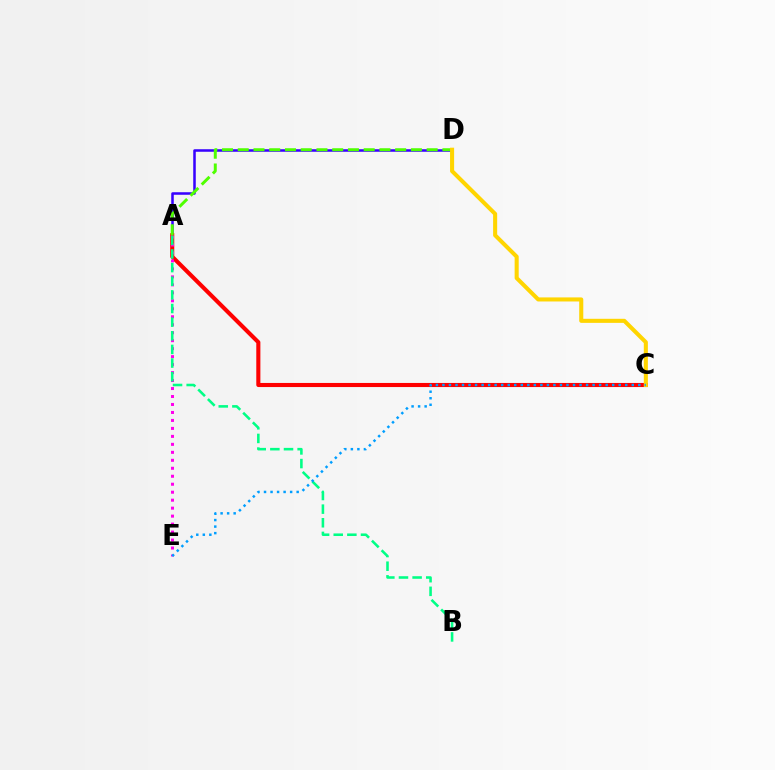{('A', 'D'): [{'color': '#3700ff', 'line_style': 'solid', 'thickness': 1.82}, {'color': '#4fff00', 'line_style': 'dashed', 'thickness': 2.14}], ('A', 'C'): [{'color': '#ff0000', 'line_style': 'solid', 'thickness': 2.95}], ('A', 'E'): [{'color': '#ff00ed', 'line_style': 'dotted', 'thickness': 2.17}], ('A', 'B'): [{'color': '#00ff86', 'line_style': 'dashed', 'thickness': 1.85}], ('C', 'D'): [{'color': '#ffd500', 'line_style': 'solid', 'thickness': 2.92}], ('C', 'E'): [{'color': '#009eff', 'line_style': 'dotted', 'thickness': 1.77}]}